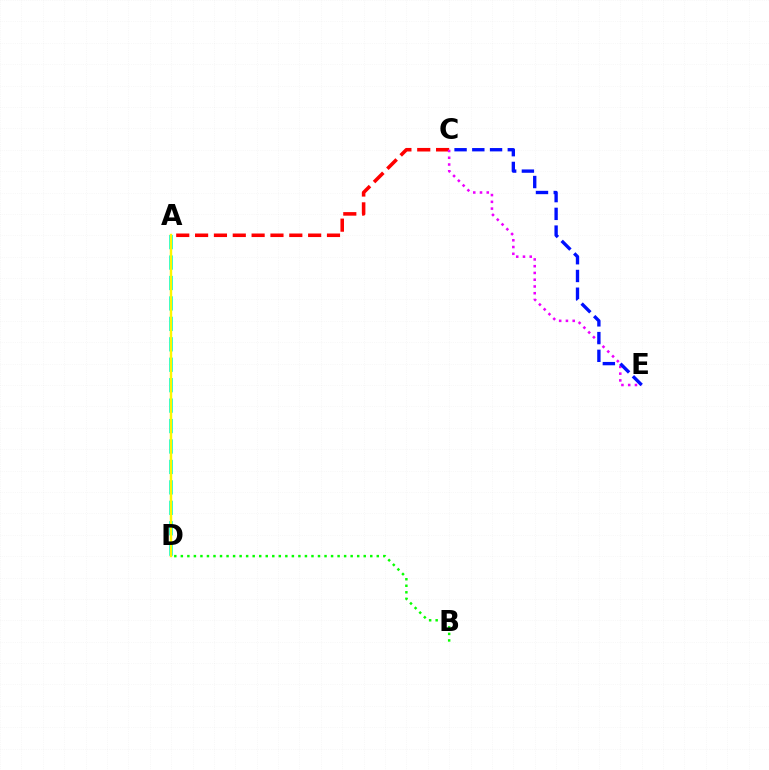{('A', 'C'): [{'color': '#ff0000', 'line_style': 'dashed', 'thickness': 2.56}], ('A', 'D'): [{'color': '#00fff6', 'line_style': 'dashed', 'thickness': 2.78}, {'color': '#fcf500', 'line_style': 'solid', 'thickness': 1.76}], ('C', 'E'): [{'color': '#ee00ff', 'line_style': 'dotted', 'thickness': 1.84}, {'color': '#0010ff', 'line_style': 'dashed', 'thickness': 2.41}], ('B', 'D'): [{'color': '#08ff00', 'line_style': 'dotted', 'thickness': 1.77}]}